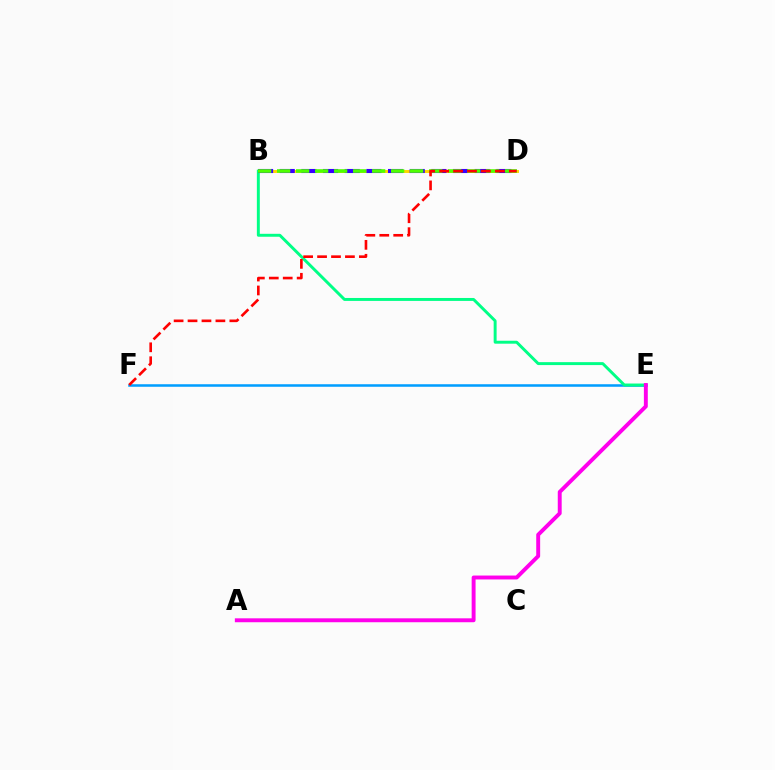{('E', 'F'): [{'color': '#009eff', 'line_style': 'solid', 'thickness': 1.82}], ('B', 'D'): [{'color': '#ffd500', 'line_style': 'solid', 'thickness': 2.12}, {'color': '#3700ff', 'line_style': 'dashed', 'thickness': 2.94}, {'color': '#4fff00', 'line_style': 'dashed', 'thickness': 2.58}], ('B', 'E'): [{'color': '#00ff86', 'line_style': 'solid', 'thickness': 2.12}], ('A', 'E'): [{'color': '#ff00ed', 'line_style': 'solid', 'thickness': 2.82}], ('D', 'F'): [{'color': '#ff0000', 'line_style': 'dashed', 'thickness': 1.89}]}